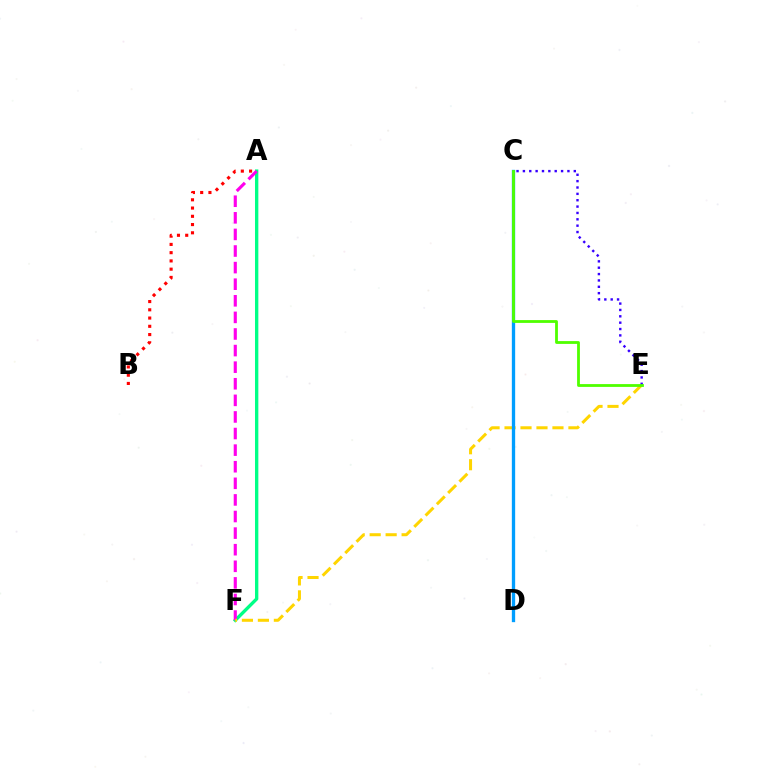{('A', 'B'): [{'color': '#ff0000', 'line_style': 'dotted', 'thickness': 2.24}], ('A', 'F'): [{'color': '#00ff86', 'line_style': 'solid', 'thickness': 2.41}, {'color': '#ff00ed', 'line_style': 'dashed', 'thickness': 2.25}], ('E', 'F'): [{'color': '#ffd500', 'line_style': 'dashed', 'thickness': 2.17}], ('C', 'E'): [{'color': '#3700ff', 'line_style': 'dotted', 'thickness': 1.73}, {'color': '#4fff00', 'line_style': 'solid', 'thickness': 2.02}], ('C', 'D'): [{'color': '#009eff', 'line_style': 'solid', 'thickness': 2.39}]}